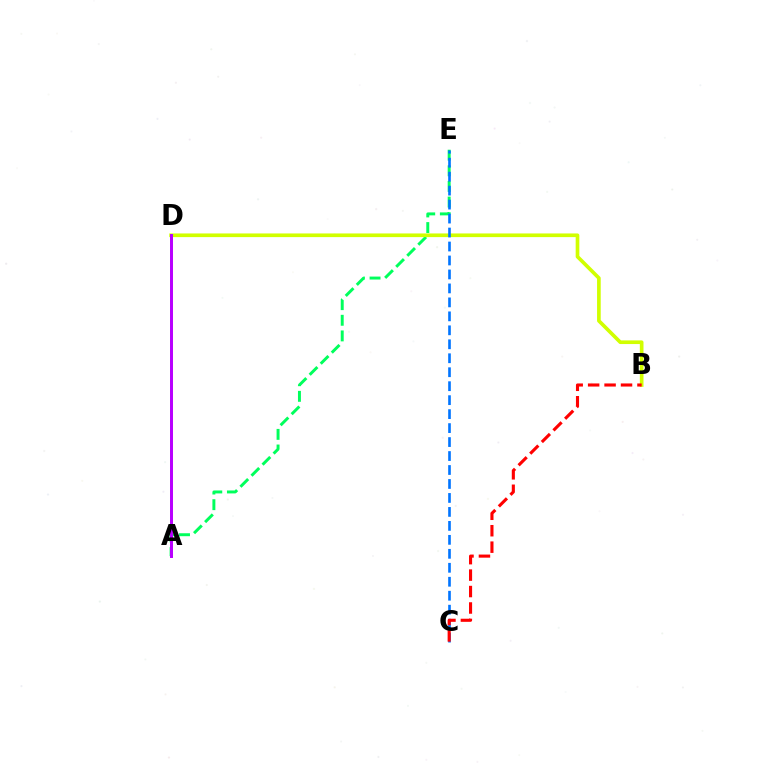{('A', 'E'): [{'color': '#00ff5c', 'line_style': 'dashed', 'thickness': 2.12}], ('B', 'D'): [{'color': '#d1ff00', 'line_style': 'solid', 'thickness': 2.64}], ('C', 'E'): [{'color': '#0074ff', 'line_style': 'dashed', 'thickness': 1.9}], ('A', 'D'): [{'color': '#b900ff', 'line_style': 'solid', 'thickness': 2.15}], ('B', 'C'): [{'color': '#ff0000', 'line_style': 'dashed', 'thickness': 2.23}]}